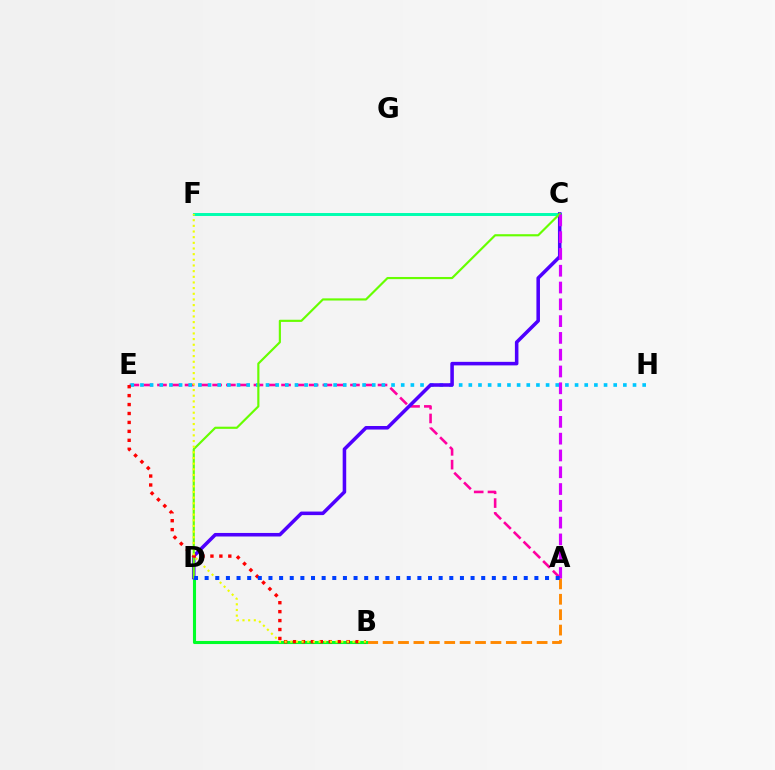{('A', 'B'): [{'color': '#ff8800', 'line_style': 'dashed', 'thickness': 2.09}], ('B', 'D'): [{'color': '#00ff27', 'line_style': 'solid', 'thickness': 2.22}], ('A', 'E'): [{'color': '#ff00a0', 'line_style': 'dashed', 'thickness': 1.87}], ('E', 'H'): [{'color': '#00c7ff', 'line_style': 'dotted', 'thickness': 2.62}], ('C', 'F'): [{'color': '#00ffaf', 'line_style': 'solid', 'thickness': 2.13}], ('C', 'D'): [{'color': '#4f00ff', 'line_style': 'solid', 'thickness': 2.55}, {'color': '#66ff00', 'line_style': 'solid', 'thickness': 1.55}], ('A', 'C'): [{'color': '#d600ff', 'line_style': 'dashed', 'thickness': 2.28}], ('B', 'E'): [{'color': '#ff0000', 'line_style': 'dotted', 'thickness': 2.43}], ('B', 'F'): [{'color': '#eeff00', 'line_style': 'dotted', 'thickness': 1.54}], ('A', 'D'): [{'color': '#003fff', 'line_style': 'dotted', 'thickness': 2.89}]}